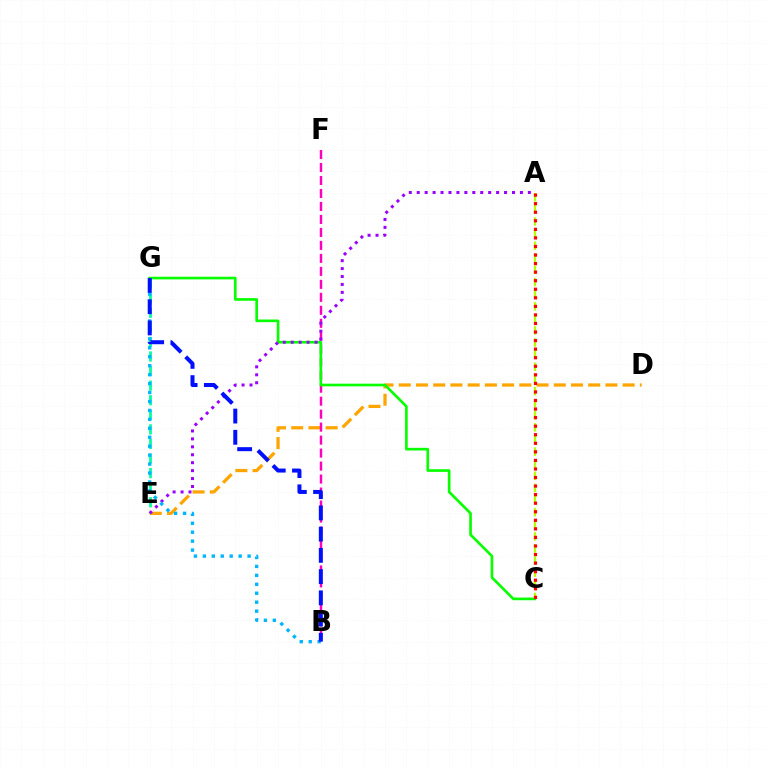{('D', 'E'): [{'color': '#ffa500', 'line_style': 'dashed', 'thickness': 2.34}], ('E', 'G'): [{'color': '#00ff9d', 'line_style': 'dashed', 'thickness': 1.98}], ('B', 'F'): [{'color': '#ff00bd', 'line_style': 'dashed', 'thickness': 1.76}], ('C', 'G'): [{'color': '#08ff00', 'line_style': 'solid', 'thickness': 1.91}], ('A', 'E'): [{'color': '#9b00ff', 'line_style': 'dotted', 'thickness': 2.16}], ('A', 'C'): [{'color': '#b3ff00', 'line_style': 'dashed', 'thickness': 1.65}, {'color': '#ff0000', 'line_style': 'dotted', 'thickness': 2.33}], ('B', 'G'): [{'color': '#00b5ff', 'line_style': 'dotted', 'thickness': 2.43}, {'color': '#0010ff', 'line_style': 'dashed', 'thickness': 2.88}]}